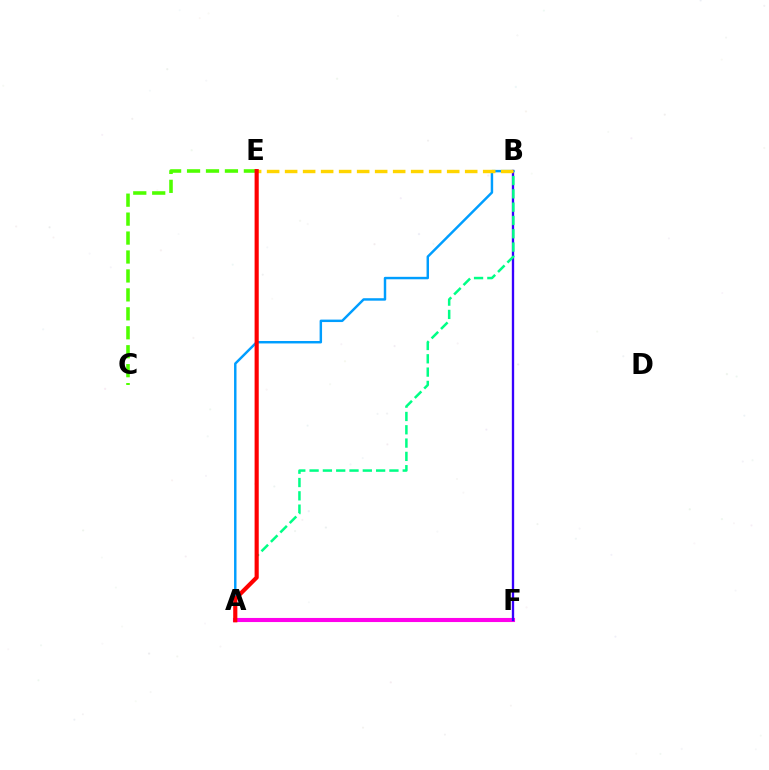{('A', 'B'): [{'color': '#009eff', 'line_style': 'solid', 'thickness': 1.77}, {'color': '#00ff86', 'line_style': 'dashed', 'thickness': 1.81}], ('A', 'F'): [{'color': '#ff00ed', 'line_style': 'solid', 'thickness': 2.95}], ('C', 'E'): [{'color': '#4fff00', 'line_style': 'dashed', 'thickness': 2.57}], ('B', 'F'): [{'color': '#3700ff', 'line_style': 'solid', 'thickness': 1.68}], ('B', 'E'): [{'color': '#ffd500', 'line_style': 'dashed', 'thickness': 2.45}], ('A', 'E'): [{'color': '#ff0000', 'line_style': 'solid', 'thickness': 2.99}]}